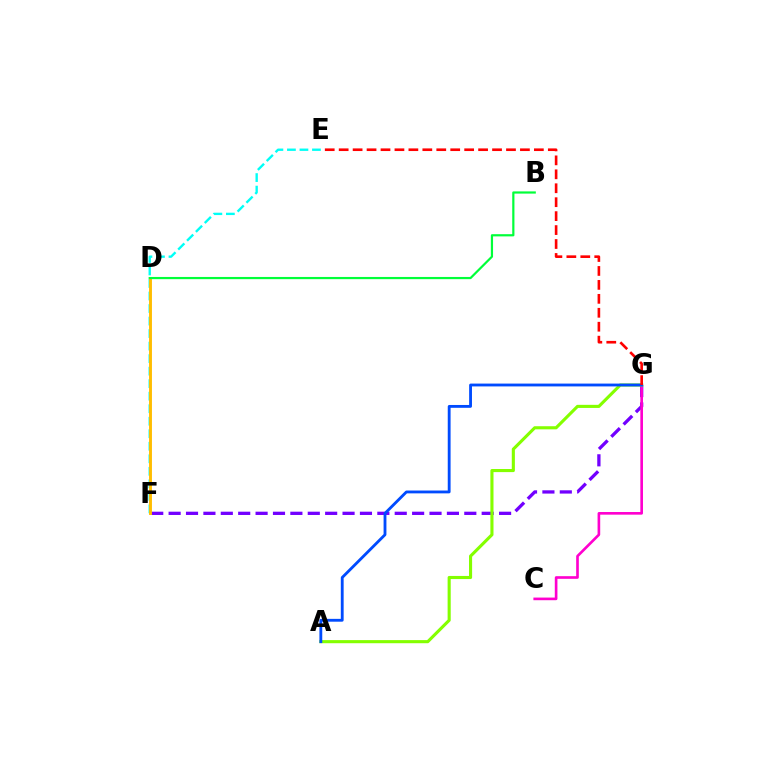{('E', 'F'): [{'color': '#00fff6', 'line_style': 'dashed', 'thickness': 1.7}], ('F', 'G'): [{'color': '#7200ff', 'line_style': 'dashed', 'thickness': 2.36}], ('D', 'F'): [{'color': '#ffbd00', 'line_style': 'solid', 'thickness': 2.09}], ('C', 'G'): [{'color': '#ff00cf', 'line_style': 'solid', 'thickness': 1.91}], ('A', 'G'): [{'color': '#84ff00', 'line_style': 'solid', 'thickness': 2.24}, {'color': '#004bff', 'line_style': 'solid', 'thickness': 2.04}], ('B', 'D'): [{'color': '#00ff39', 'line_style': 'solid', 'thickness': 1.58}], ('E', 'G'): [{'color': '#ff0000', 'line_style': 'dashed', 'thickness': 1.89}]}